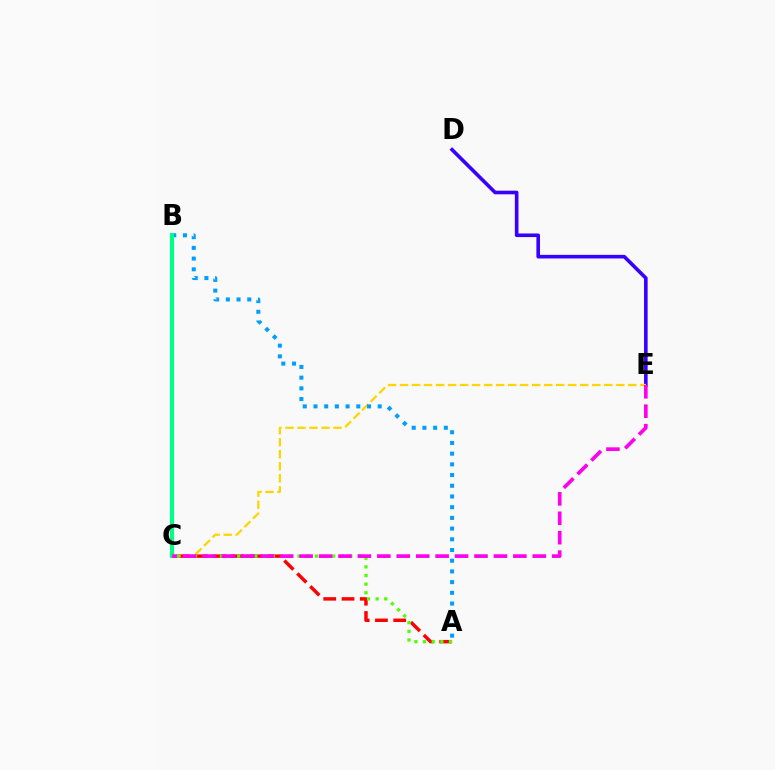{('D', 'E'): [{'color': '#3700ff', 'line_style': 'solid', 'thickness': 2.6}], ('A', 'C'): [{'color': '#ff0000', 'line_style': 'dashed', 'thickness': 2.48}, {'color': '#4fff00', 'line_style': 'dotted', 'thickness': 2.34}], ('C', 'E'): [{'color': '#ffd500', 'line_style': 'dashed', 'thickness': 1.63}, {'color': '#ff00ed', 'line_style': 'dashed', 'thickness': 2.64}], ('A', 'B'): [{'color': '#009eff', 'line_style': 'dotted', 'thickness': 2.91}], ('B', 'C'): [{'color': '#00ff86', 'line_style': 'solid', 'thickness': 2.98}]}